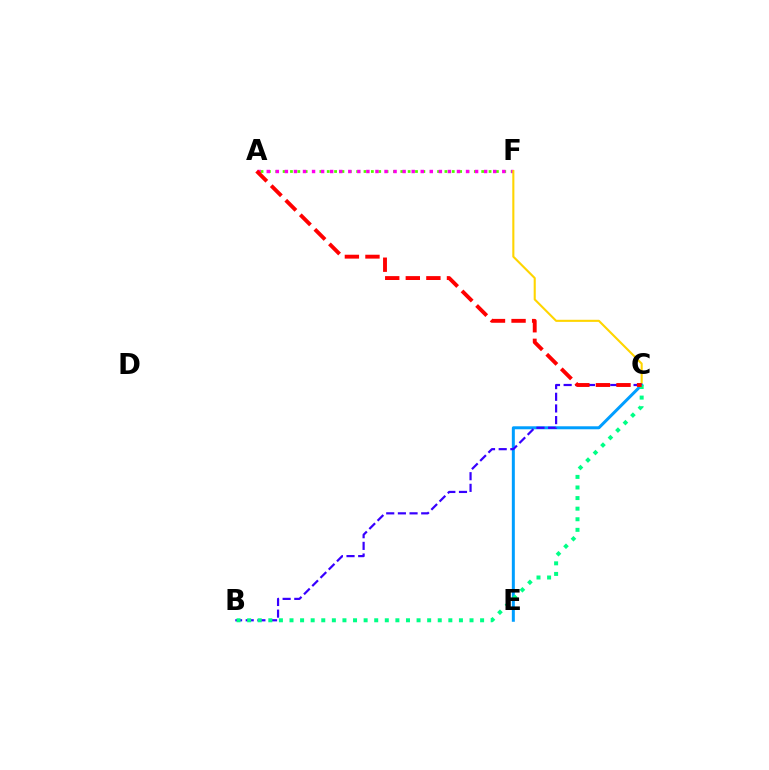{('A', 'F'): [{'color': '#4fff00', 'line_style': 'dotted', 'thickness': 2.0}, {'color': '#ff00ed', 'line_style': 'dotted', 'thickness': 2.46}], ('C', 'F'): [{'color': '#ffd500', 'line_style': 'solid', 'thickness': 1.51}], ('C', 'E'): [{'color': '#009eff', 'line_style': 'solid', 'thickness': 2.16}], ('B', 'C'): [{'color': '#3700ff', 'line_style': 'dashed', 'thickness': 1.58}, {'color': '#00ff86', 'line_style': 'dotted', 'thickness': 2.88}], ('A', 'C'): [{'color': '#ff0000', 'line_style': 'dashed', 'thickness': 2.8}]}